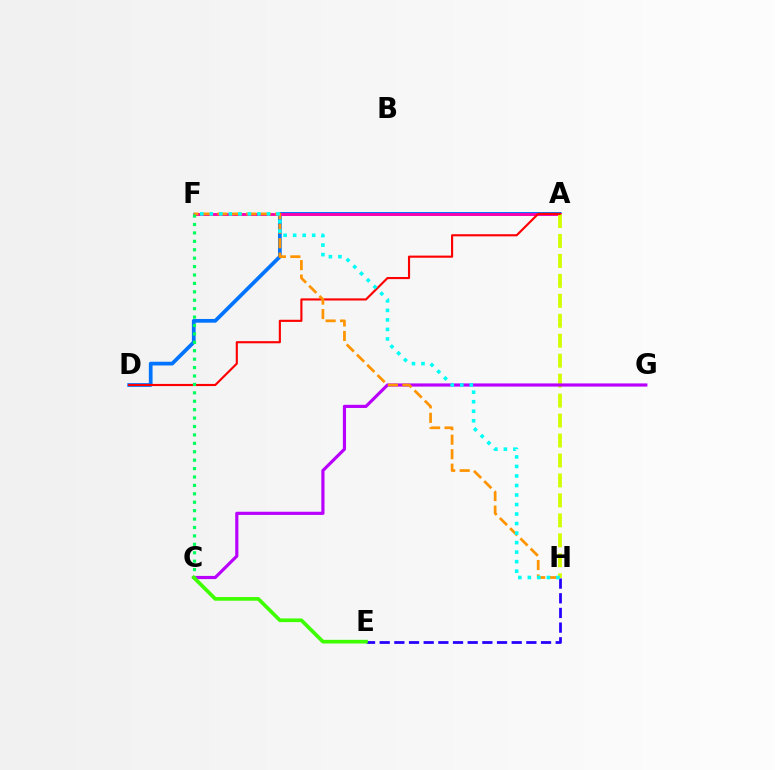{('E', 'H'): [{'color': '#2500ff', 'line_style': 'dashed', 'thickness': 1.99}], ('A', 'D'): [{'color': '#0074ff', 'line_style': 'solid', 'thickness': 2.69}, {'color': '#ff0000', 'line_style': 'solid', 'thickness': 1.54}], ('A', 'F'): [{'color': '#ff00ac', 'line_style': 'solid', 'thickness': 2.06}], ('A', 'H'): [{'color': '#d1ff00', 'line_style': 'dashed', 'thickness': 2.71}], ('C', 'G'): [{'color': '#b900ff', 'line_style': 'solid', 'thickness': 2.28}], ('F', 'H'): [{'color': '#ff9400', 'line_style': 'dashed', 'thickness': 1.97}, {'color': '#00fff6', 'line_style': 'dotted', 'thickness': 2.59}], ('C', 'F'): [{'color': '#00ff5c', 'line_style': 'dotted', 'thickness': 2.29}], ('C', 'E'): [{'color': '#3dff00', 'line_style': 'solid', 'thickness': 2.64}]}